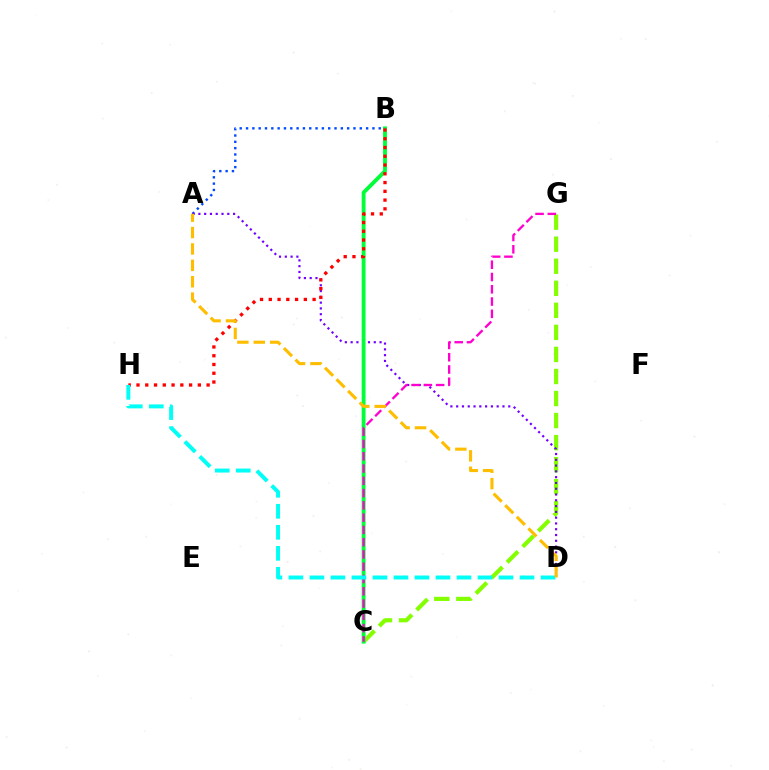{('C', 'G'): [{'color': '#84ff00', 'line_style': 'dashed', 'thickness': 3.0}, {'color': '#ff00cf', 'line_style': 'dashed', 'thickness': 1.67}], ('A', 'B'): [{'color': '#004bff', 'line_style': 'dotted', 'thickness': 1.72}], ('A', 'D'): [{'color': '#7200ff', 'line_style': 'dotted', 'thickness': 1.57}, {'color': '#ffbd00', 'line_style': 'dashed', 'thickness': 2.23}], ('B', 'C'): [{'color': '#00ff39', 'line_style': 'solid', 'thickness': 2.77}], ('B', 'H'): [{'color': '#ff0000', 'line_style': 'dotted', 'thickness': 2.38}], ('D', 'H'): [{'color': '#00fff6', 'line_style': 'dashed', 'thickness': 2.85}]}